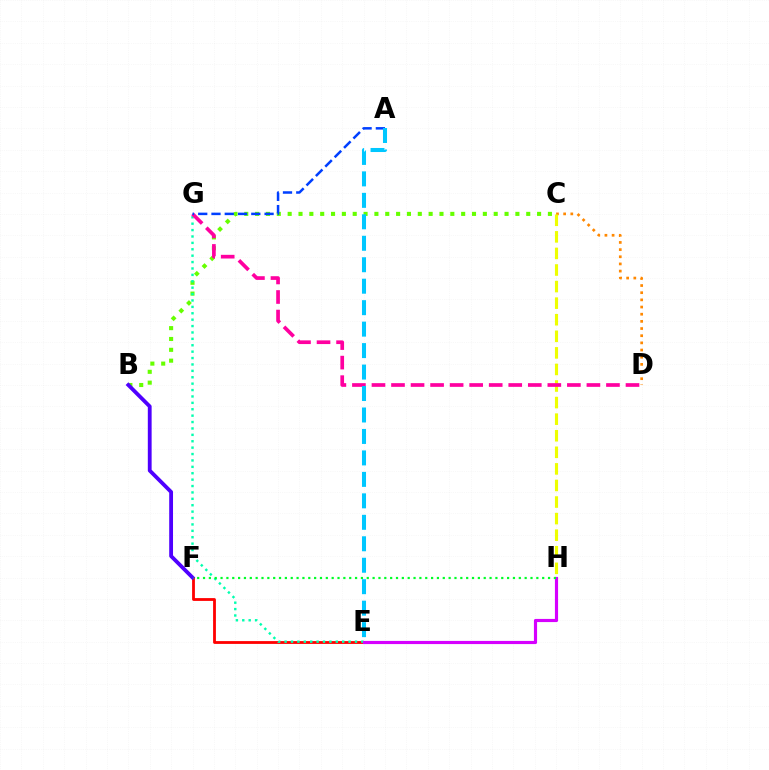{('C', 'D'): [{'color': '#ff8800', 'line_style': 'dotted', 'thickness': 1.95}], ('E', 'F'): [{'color': '#ff0000', 'line_style': 'solid', 'thickness': 2.02}], ('B', 'C'): [{'color': '#66ff00', 'line_style': 'dotted', 'thickness': 2.95}], ('E', 'G'): [{'color': '#00ffaf', 'line_style': 'dotted', 'thickness': 1.74}], ('B', 'F'): [{'color': '#4f00ff', 'line_style': 'solid', 'thickness': 2.75}], ('C', 'H'): [{'color': '#eeff00', 'line_style': 'dashed', 'thickness': 2.25}], ('E', 'H'): [{'color': '#d600ff', 'line_style': 'solid', 'thickness': 2.27}], ('F', 'H'): [{'color': '#00ff27', 'line_style': 'dotted', 'thickness': 1.59}], ('D', 'G'): [{'color': '#ff00a0', 'line_style': 'dashed', 'thickness': 2.65}], ('A', 'G'): [{'color': '#003fff', 'line_style': 'dashed', 'thickness': 1.8}], ('A', 'E'): [{'color': '#00c7ff', 'line_style': 'dashed', 'thickness': 2.92}]}